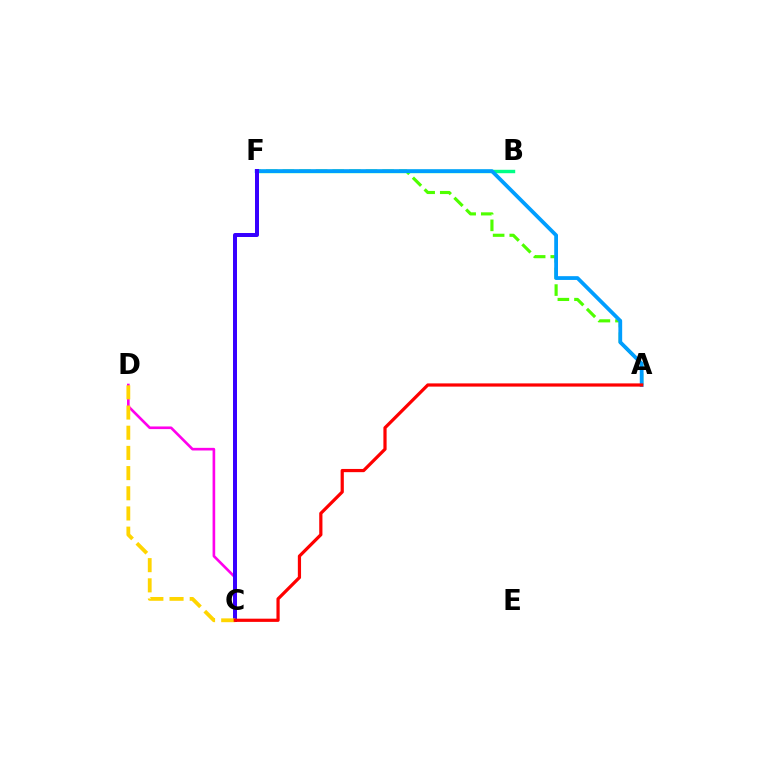{('A', 'F'): [{'color': '#4fff00', 'line_style': 'dashed', 'thickness': 2.26}, {'color': '#009eff', 'line_style': 'solid', 'thickness': 2.72}], ('B', 'F'): [{'color': '#00ff86', 'line_style': 'solid', 'thickness': 2.46}], ('C', 'D'): [{'color': '#ff00ed', 'line_style': 'solid', 'thickness': 1.9}, {'color': '#ffd500', 'line_style': 'dashed', 'thickness': 2.74}], ('C', 'F'): [{'color': '#3700ff', 'line_style': 'solid', 'thickness': 2.87}], ('A', 'C'): [{'color': '#ff0000', 'line_style': 'solid', 'thickness': 2.31}]}